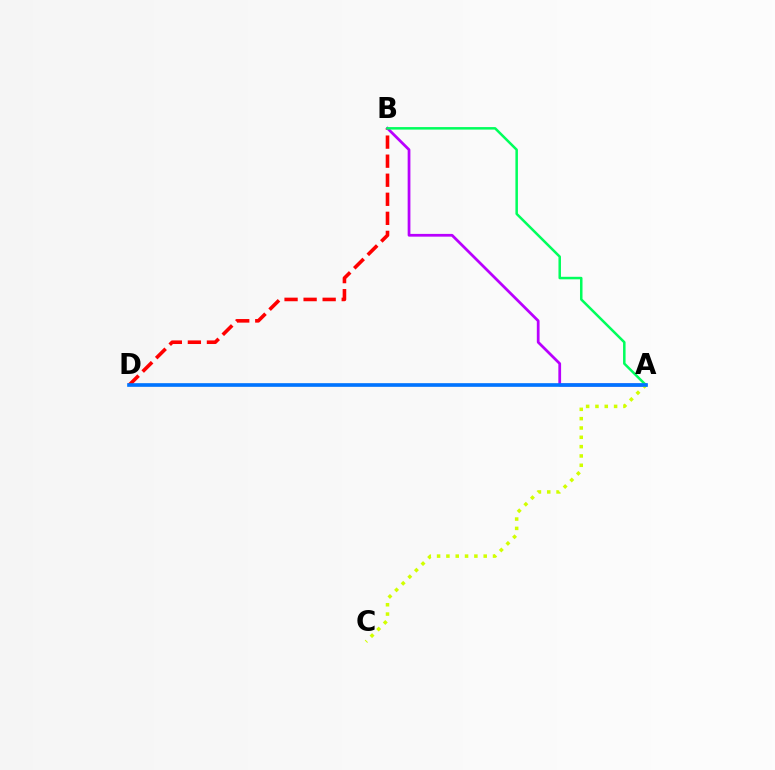{('B', 'D'): [{'color': '#ff0000', 'line_style': 'dashed', 'thickness': 2.59}], ('A', 'B'): [{'color': '#b900ff', 'line_style': 'solid', 'thickness': 1.98}, {'color': '#00ff5c', 'line_style': 'solid', 'thickness': 1.81}], ('A', 'C'): [{'color': '#d1ff00', 'line_style': 'dotted', 'thickness': 2.53}], ('A', 'D'): [{'color': '#0074ff', 'line_style': 'solid', 'thickness': 2.63}]}